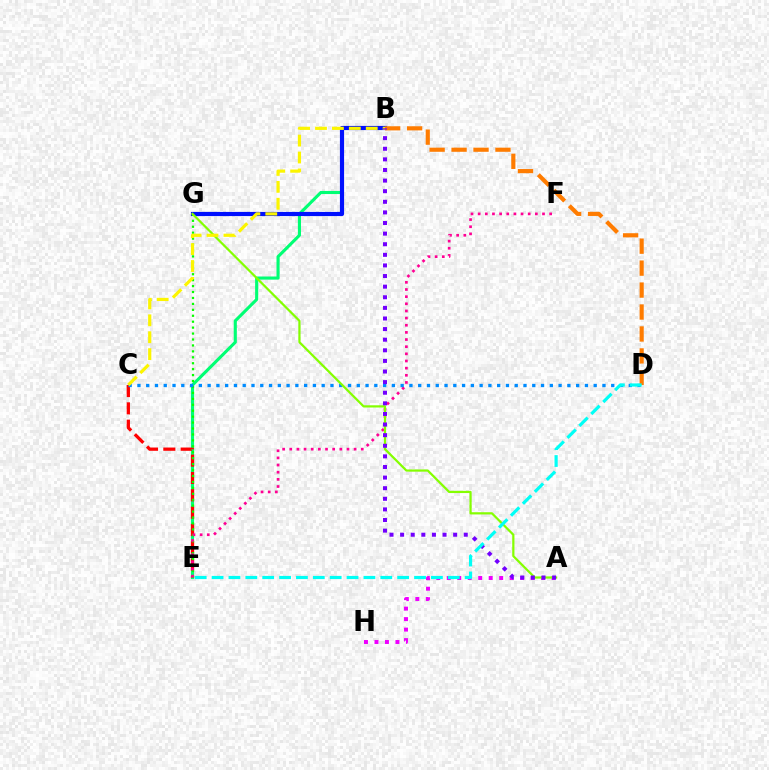{('B', 'E'): [{'color': '#00ff74', 'line_style': 'solid', 'thickness': 2.24}], ('B', 'G'): [{'color': '#0010ff', 'line_style': 'solid', 'thickness': 2.99}], ('C', 'E'): [{'color': '#ff0000', 'line_style': 'dashed', 'thickness': 2.35}], ('E', 'G'): [{'color': '#08ff00', 'line_style': 'dotted', 'thickness': 1.61}], ('E', 'F'): [{'color': '#ff0094', 'line_style': 'dotted', 'thickness': 1.94}], ('C', 'D'): [{'color': '#008cff', 'line_style': 'dotted', 'thickness': 2.38}], ('B', 'D'): [{'color': '#ff7c00', 'line_style': 'dashed', 'thickness': 2.98}], ('A', 'H'): [{'color': '#ee00ff', 'line_style': 'dotted', 'thickness': 2.85}], ('A', 'G'): [{'color': '#84ff00', 'line_style': 'solid', 'thickness': 1.6}], ('B', 'C'): [{'color': '#fcf500', 'line_style': 'dashed', 'thickness': 2.3}], ('A', 'B'): [{'color': '#7200ff', 'line_style': 'dotted', 'thickness': 2.88}], ('D', 'E'): [{'color': '#00fff6', 'line_style': 'dashed', 'thickness': 2.29}]}